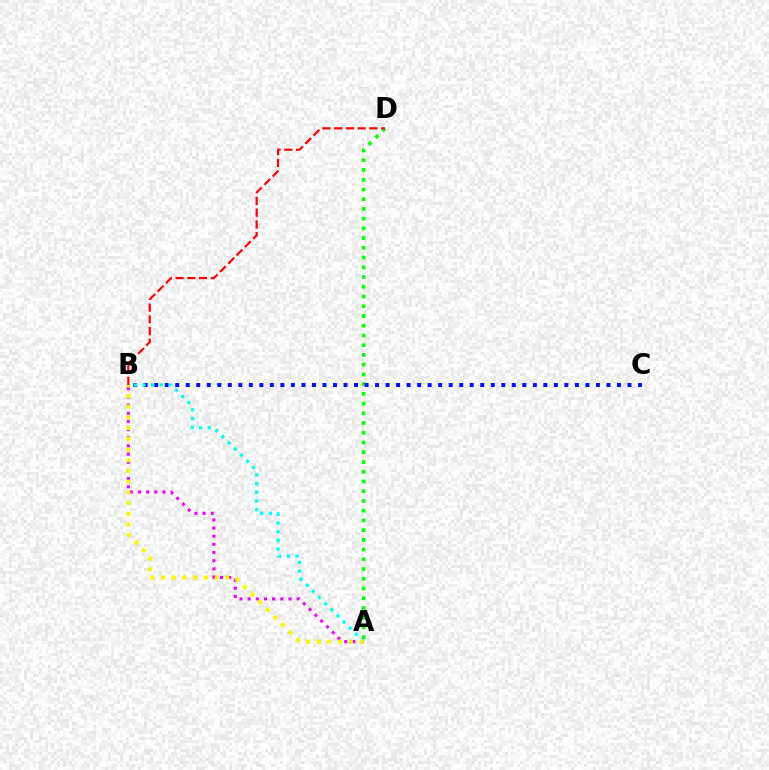{('A', 'D'): [{'color': '#08ff00', 'line_style': 'dotted', 'thickness': 2.64}], ('B', 'C'): [{'color': '#0010ff', 'line_style': 'dotted', 'thickness': 2.86}], ('A', 'B'): [{'color': '#ee00ff', 'line_style': 'dotted', 'thickness': 2.22}, {'color': '#00fff6', 'line_style': 'dotted', 'thickness': 2.36}, {'color': '#fcf500', 'line_style': 'dotted', 'thickness': 2.91}], ('B', 'D'): [{'color': '#ff0000', 'line_style': 'dashed', 'thickness': 1.59}]}